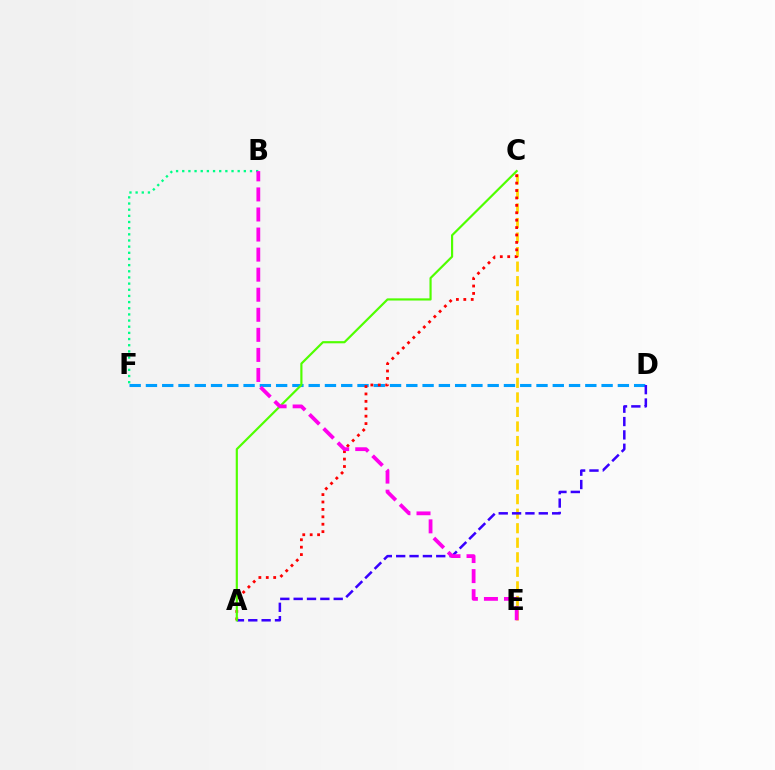{('C', 'E'): [{'color': '#ffd500', 'line_style': 'dashed', 'thickness': 1.97}], ('D', 'F'): [{'color': '#009eff', 'line_style': 'dashed', 'thickness': 2.21}], ('A', 'C'): [{'color': '#ff0000', 'line_style': 'dotted', 'thickness': 2.01}, {'color': '#4fff00', 'line_style': 'solid', 'thickness': 1.57}], ('B', 'F'): [{'color': '#00ff86', 'line_style': 'dotted', 'thickness': 1.67}], ('A', 'D'): [{'color': '#3700ff', 'line_style': 'dashed', 'thickness': 1.81}], ('B', 'E'): [{'color': '#ff00ed', 'line_style': 'dashed', 'thickness': 2.72}]}